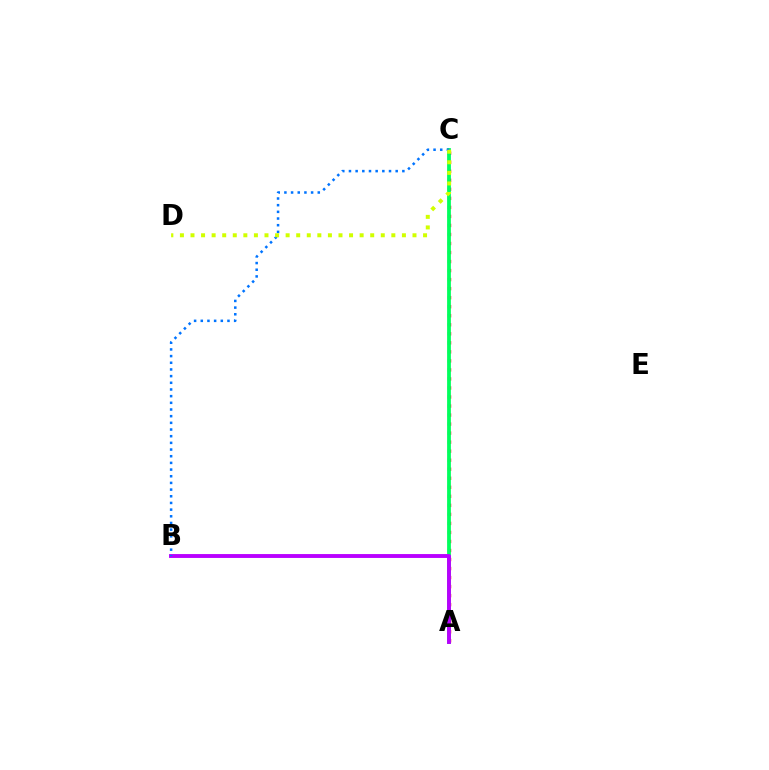{('A', 'C'): [{'color': '#ff0000', 'line_style': 'dotted', 'thickness': 2.45}, {'color': '#00ff5c', 'line_style': 'solid', 'thickness': 2.72}], ('A', 'B'): [{'color': '#b900ff', 'line_style': 'solid', 'thickness': 2.79}], ('B', 'C'): [{'color': '#0074ff', 'line_style': 'dotted', 'thickness': 1.81}], ('C', 'D'): [{'color': '#d1ff00', 'line_style': 'dotted', 'thickness': 2.87}]}